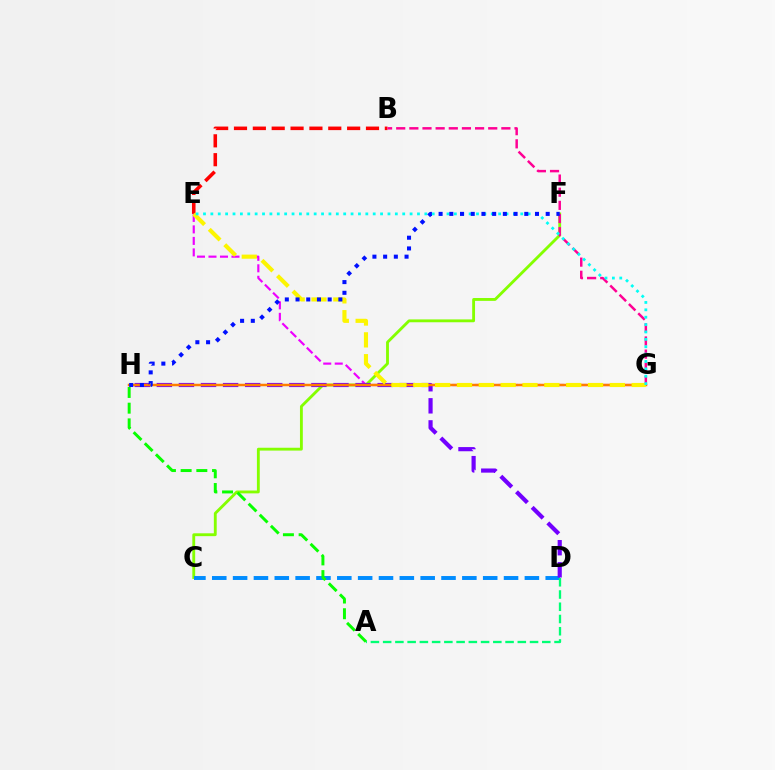{('B', 'E'): [{'color': '#ff0000', 'line_style': 'dashed', 'thickness': 2.56}], ('C', 'F'): [{'color': '#84ff00', 'line_style': 'solid', 'thickness': 2.05}], ('E', 'G'): [{'color': '#ee00ff', 'line_style': 'dashed', 'thickness': 1.56}, {'color': '#fcf500', 'line_style': 'dashed', 'thickness': 2.97}, {'color': '#00fff6', 'line_style': 'dotted', 'thickness': 2.0}], ('C', 'D'): [{'color': '#008cff', 'line_style': 'dashed', 'thickness': 2.83}], ('D', 'H'): [{'color': '#7200ff', 'line_style': 'dashed', 'thickness': 3.0}], ('G', 'H'): [{'color': '#ff7c00', 'line_style': 'solid', 'thickness': 1.79}], ('B', 'G'): [{'color': '#ff0094', 'line_style': 'dashed', 'thickness': 1.79}], ('A', 'D'): [{'color': '#00ff74', 'line_style': 'dashed', 'thickness': 1.66}], ('A', 'H'): [{'color': '#08ff00', 'line_style': 'dashed', 'thickness': 2.13}], ('F', 'H'): [{'color': '#0010ff', 'line_style': 'dotted', 'thickness': 2.91}]}